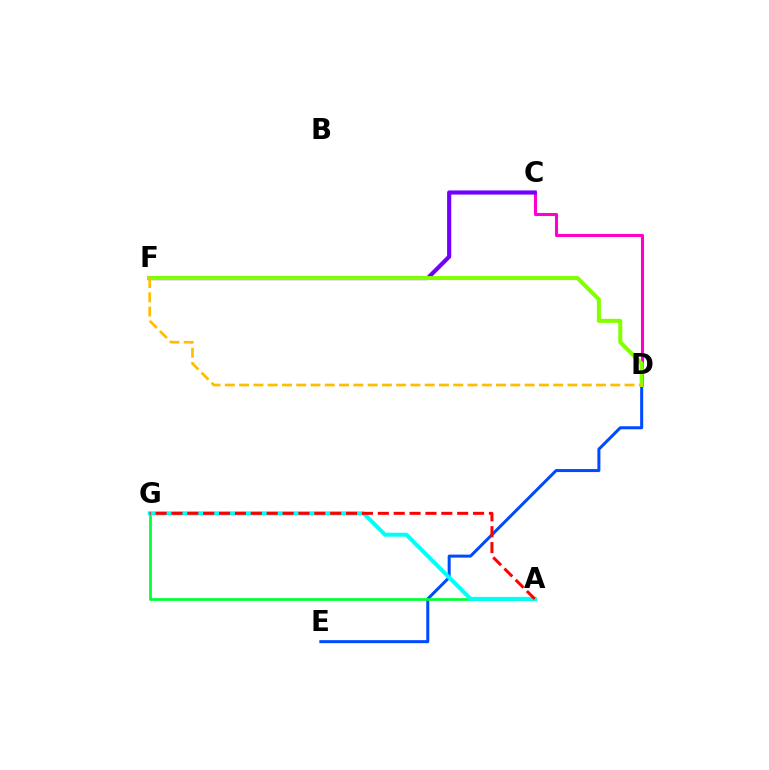{('D', 'E'): [{'color': '#004bff', 'line_style': 'solid', 'thickness': 2.17}], ('C', 'D'): [{'color': '#ff00cf', 'line_style': 'solid', 'thickness': 2.23}], ('A', 'G'): [{'color': '#00ff39', 'line_style': 'solid', 'thickness': 1.97}, {'color': '#00fff6', 'line_style': 'solid', 'thickness': 2.89}, {'color': '#ff0000', 'line_style': 'dashed', 'thickness': 2.16}], ('C', 'F'): [{'color': '#7200ff', 'line_style': 'solid', 'thickness': 2.99}], ('D', 'F'): [{'color': '#84ff00', 'line_style': 'solid', 'thickness': 2.9}, {'color': '#ffbd00', 'line_style': 'dashed', 'thickness': 1.94}]}